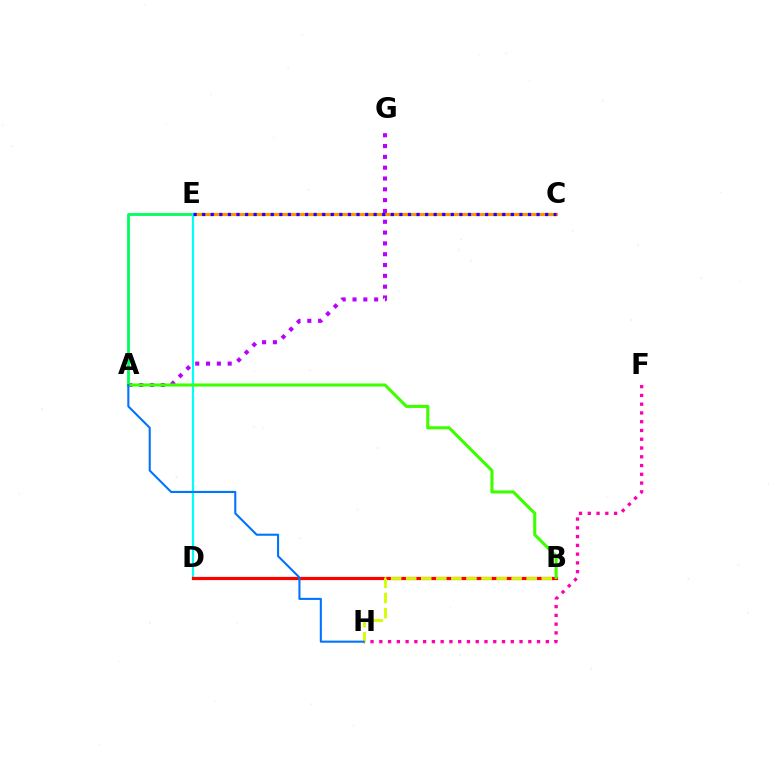{('A', 'G'): [{'color': '#b900ff', 'line_style': 'dotted', 'thickness': 2.94}], ('C', 'E'): [{'color': '#ff9400', 'line_style': 'solid', 'thickness': 2.25}, {'color': '#2500ff', 'line_style': 'dotted', 'thickness': 2.33}], ('A', 'E'): [{'color': '#00ff5c', 'line_style': 'solid', 'thickness': 2.03}], ('D', 'E'): [{'color': '#00fff6', 'line_style': 'solid', 'thickness': 1.56}], ('F', 'H'): [{'color': '#ff00ac', 'line_style': 'dotted', 'thickness': 2.38}], ('B', 'D'): [{'color': '#ff0000', 'line_style': 'solid', 'thickness': 2.31}], ('A', 'B'): [{'color': '#3dff00', 'line_style': 'solid', 'thickness': 2.23}], ('B', 'H'): [{'color': '#d1ff00', 'line_style': 'dashed', 'thickness': 2.05}], ('A', 'H'): [{'color': '#0074ff', 'line_style': 'solid', 'thickness': 1.5}]}